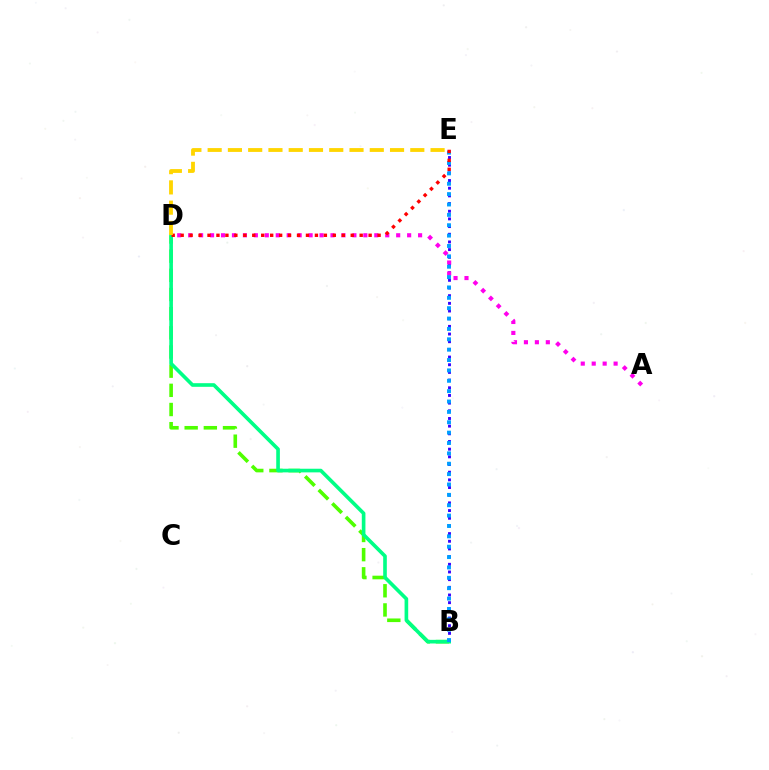{('B', 'D'): [{'color': '#4fff00', 'line_style': 'dashed', 'thickness': 2.6}, {'color': '#00ff86', 'line_style': 'solid', 'thickness': 2.62}], ('B', 'E'): [{'color': '#3700ff', 'line_style': 'dotted', 'thickness': 2.09}, {'color': '#009eff', 'line_style': 'dotted', 'thickness': 2.82}], ('A', 'D'): [{'color': '#ff00ed', 'line_style': 'dotted', 'thickness': 2.97}], ('D', 'E'): [{'color': '#ff0000', 'line_style': 'dotted', 'thickness': 2.43}, {'color': '#ffd500', 'line_style': 'dashed', 'thickness': 2.75}]}